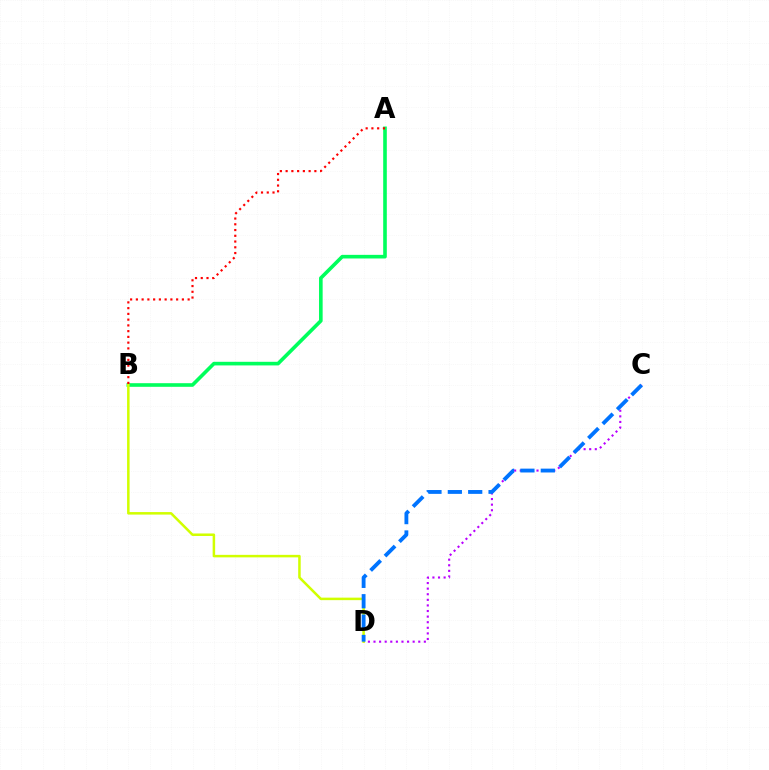{('C', 'D'): [{'color': '#b900ff', 'line_style': 'dotted', 'thickness': 1.52}, {'color': '#0074ff', 'line_style': 'dashed', 'thickness': 2.77}], ('A', 'B'): [{'color': '#00ff5c', 'line_style': 'solid', 'thickness': 2.61}, {'color': '#ff0000', 'line_style': 'dotted', 'thickness': 1.56}], ('B', 'D'): [{'color': '#d1ff00', 'line_style': 'solid', 'thickness': 1.81}]}